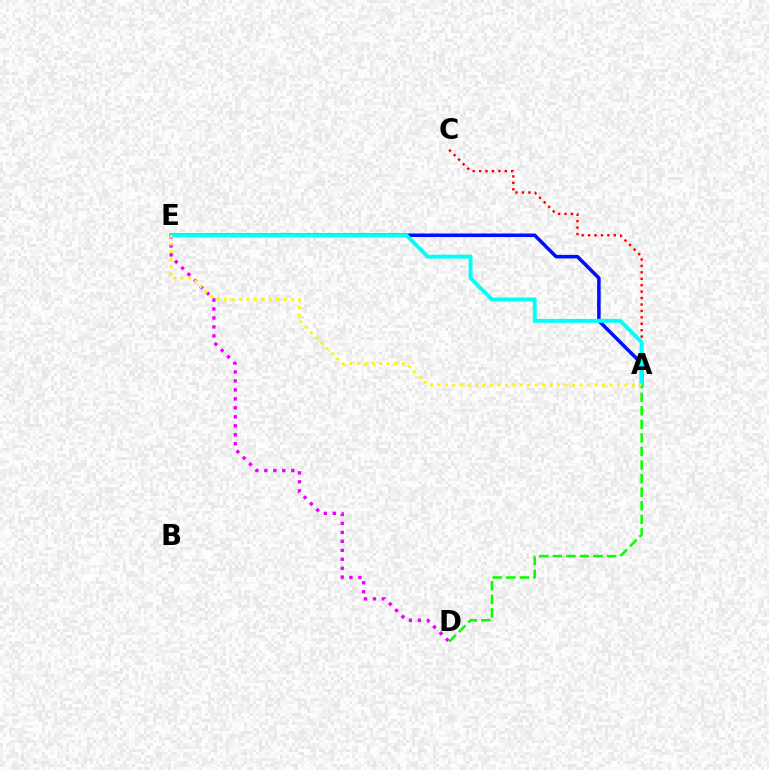{('D', 'E'): [{'color': '#ee00ff', 'line_style': 'dotted', 'thickness': 2.44}], ('A', 'E'): [{'color': '#0010ff', 'line_style': 'solid', 'thickness': 2.55}, {'color': '#00fff6', 'line_style': 'solid', 'thickness': 2.81}, {'color': '#fcf500', 'line_style': 'dotted', 'thickness': 2.03}], ('A', 'C'): [{'color': '#ff0000', 'line_style': 'dotted', 'thickness': 1.75}], ('A', 'D'): [{'color': '#08ff00', 'line_style': 'dashed', 'thickness': 1.84}]}